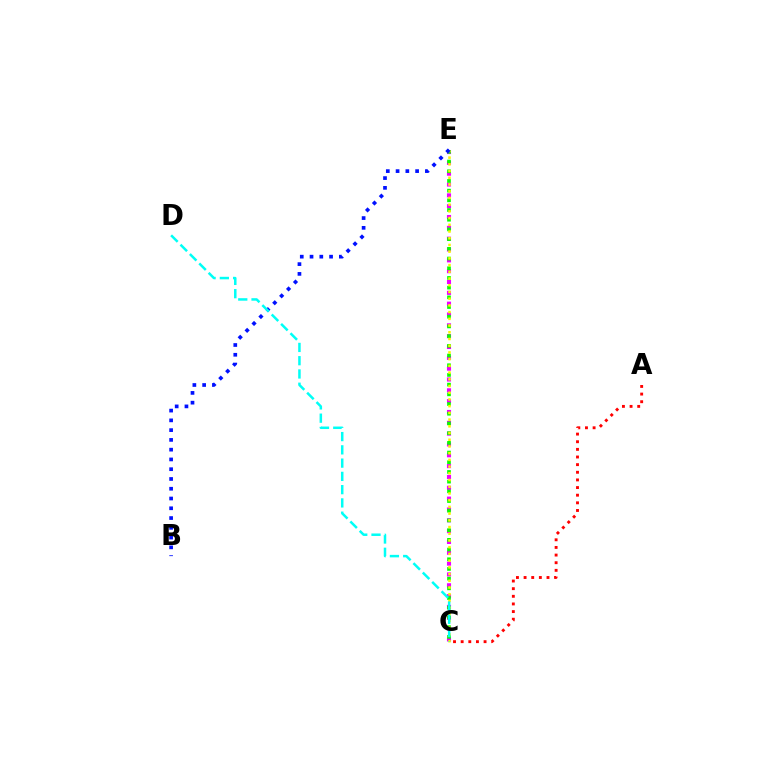{('C', 'E'): [{'color': '#ee00ff', 'line_style': 'dotted', 'thickness': 2.94}, {'color': '#08ff00', 'line_style': 'dotted', 'thickness': 2.64}, {'color': '#fcf500', 'line_style': 'dotted', 'thickness': 1.82}], ('A', 'C'): [{'color': '#ff0000', 'line_style': 'dotted', 'thickness': 2.08}], ('B', 'E'): [{'color': '#0010ff', 'line_style': 'dotted', 'thickness': 2.65}], ('C', 'D'): [{'color': '#00fff6', 'line_style': 'dashed', 'thickness': 1.8}]}